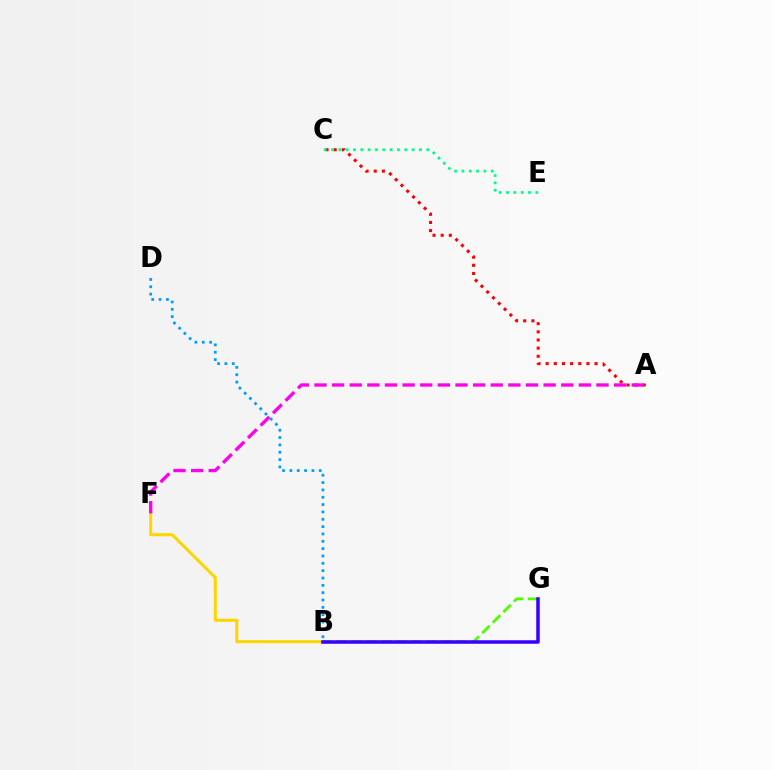{('A', 'C'): [{'color': '#ff0000', 'line_style': 'dotted', 'thickness': 2.21}], ('B', 'F'): [{'color': '#ffd500', 'line_style': 'solid', 'thickness': 2.19}], ('B', 'G'): [{'color': '#4fff00', 'line_style': 'dashed', 'thickness': 2.03}, {'color': '#3700ff', 'line_style': 'solid', 'thickness': 2.54}], ('B', 'D'): [{'color': '#009eff', 'line_style': 'dotted', 'thickness': 1.99}], ('A', 'F'): [{'color': '#ff00ed', 'line_style': 'dashed', 'thickness': 2.39}], ('C', 'E'): [{'color': '#00ff86', 'line_style': 'dotted', 'thickness': 1.99}]}